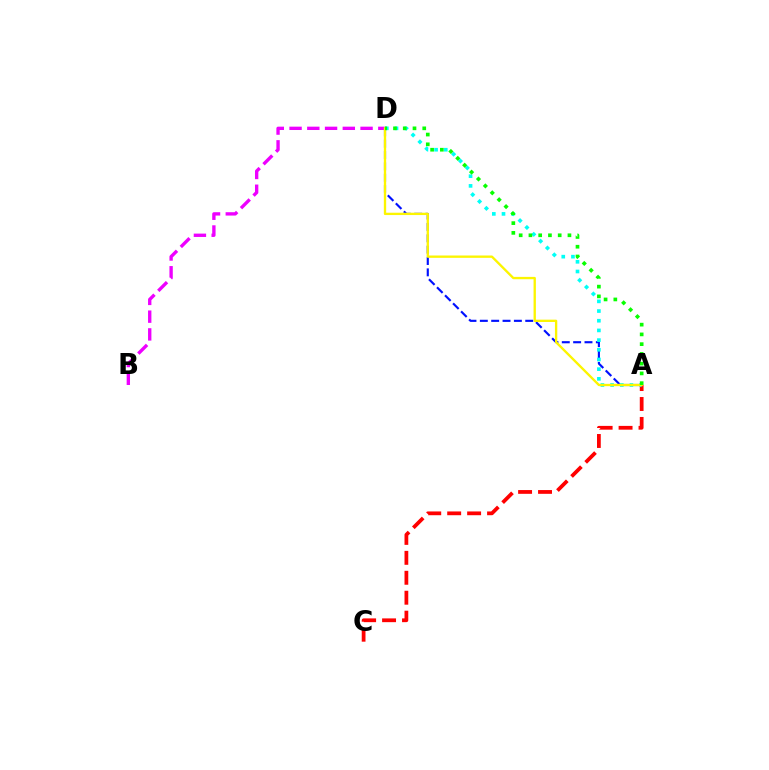{('A', 'D'): [{'color': '#0010ff', 'line_style': 'dashed', 'thickness': 1.54}, {'color': '#00fff6', 'line_style': 'dotted', 'thickness': 2.63}, {'color': '#fcf500', 'line_style': 'solid', 'thickness': 1.68}, {'color': '#08ff00', 'line_style': 'dotted', 'thickness': 2.65}], ('A', 'C'): [{'color': '#ff0000', 'line_style': 'dashed', 'thickness': 2.71}], ('B', 'D'): [{'color': '#ee00ff', 'line_style': 'dashed', 'thickness': 2.41}]}